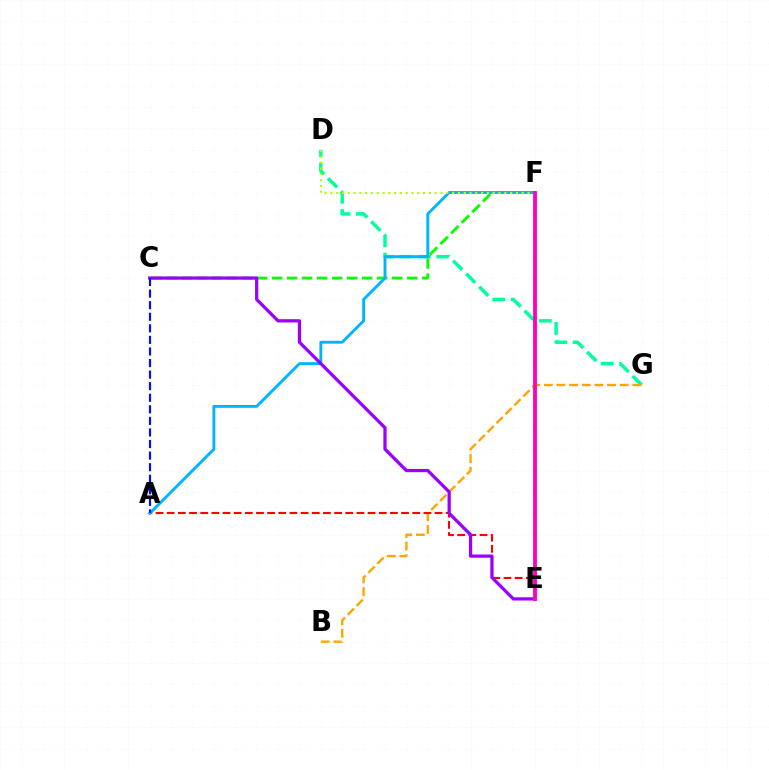{('D', 'G'): [{'color': '#00ff9d', 'line_style': 'dashed', 'thickness': 2.5}], ('B', 'G'): [{'color': '#ffa500', 'line_style': 'dashed', 'thickness': 1.72}], ('A', 'E'): [{'color': '#ff0000', 'line_style': 'dashed', 'thickness': 1.52}], ('C', 'F'): [{'color': '#08ff00', 'line_style': 'dashed', 'thickness': 2.04}], ('A', 'F'): [{'color': '#00b5ff', 'line_style': 'solid', 'thickness': 2.08}], ('D', 'F'): [{'color': '#b3ff00', 'line_style': 'dotted', 'thickness': 1.58}], ('C', 'E'): [{'color': '#9b00ff', 'line_style': 'solid', 'thickness': 2.34}], ('A', 'C'): [{'color': '#0010ff', 'line_style': 'dashed', 'thickness': 1.57}], ('E', 'F'): [{'color': '#ff00bd', 'line_style': 'solid', 'thickness': 2.76}]}